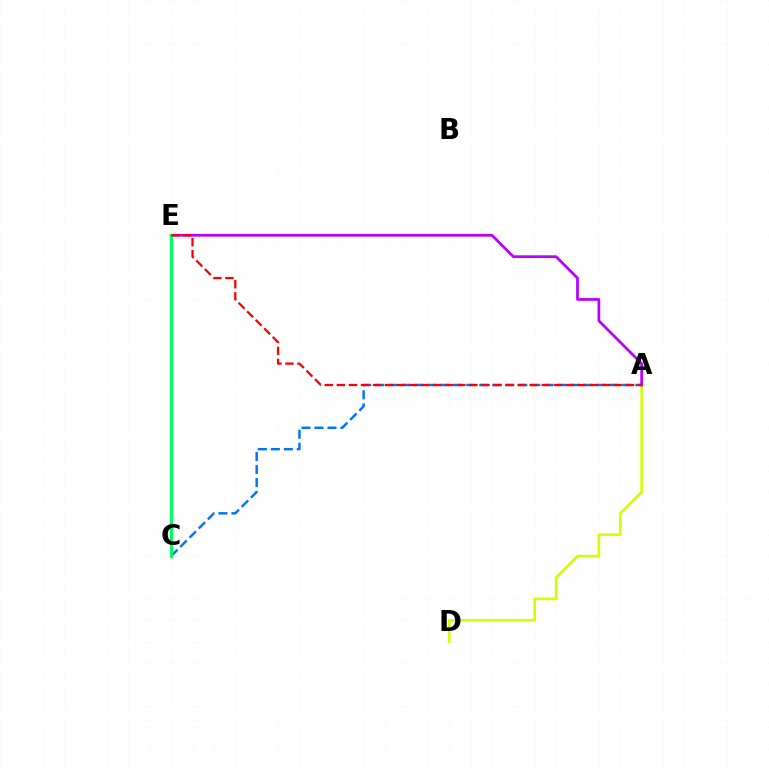{('A', 'D'): [{'color': '#d1ff00', 'line_style': 'solid', 'thickness': 1.88}], ('A', 'E'): [{'color': '#b900ff', 'line_style': 'solid', 'thickness': 1.97}, {'color': '#ff0000', 'line_style': 'dashed', 'thickness': 1.64}], ('A', 'C'): [{'color': '#0074ff', 'line_style': 'dashed', 'thickness': 1.77}], ('C', 'E'): [{'color': '#00ff5c', 'line_style': 'solid', 'thickness': 2.22}]}